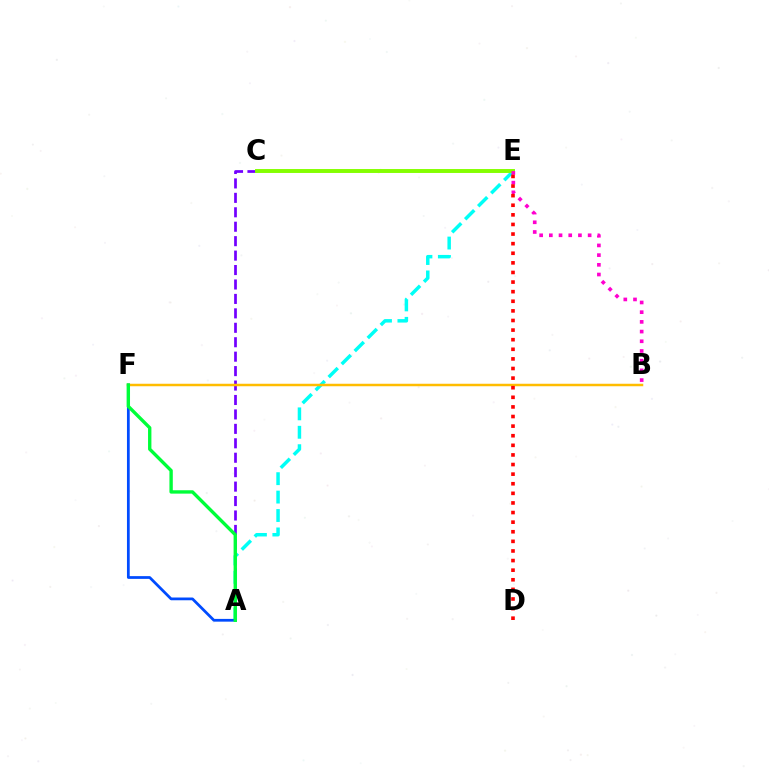{('A', 'C'): [{'color': '#7200ff', 'line_style': 'dashed', 'thickness': 1.96}], ('A', 'E'): [{'color': '#00fff6', 'line_style': 'dashed', 'thickness': 2.5}], ('A', 'F'): [{'color': '#004bff', 'line_style': 'solid', 'thickness': 1.98}, {'color': '#00ff39', 'line_style': 'solid', 'thickness': 2.43}], ('C', 'E'): [{'color': '#84ff00', 'line_style': 'solid', 'thickness': 2.82}], ('B', 'E'): [{'color': '#ff00cf', 'line_style': 'dotted', 'thickness': 2.64}], ('B', 'F'): [{'color': '#ffbd00', 'line_style': 'solid', 'thickness': 1.79}], ('D', 'E'): [{'color': '#ff0000', 'line_style': 'dotted', 'thickness': 2.61}]}